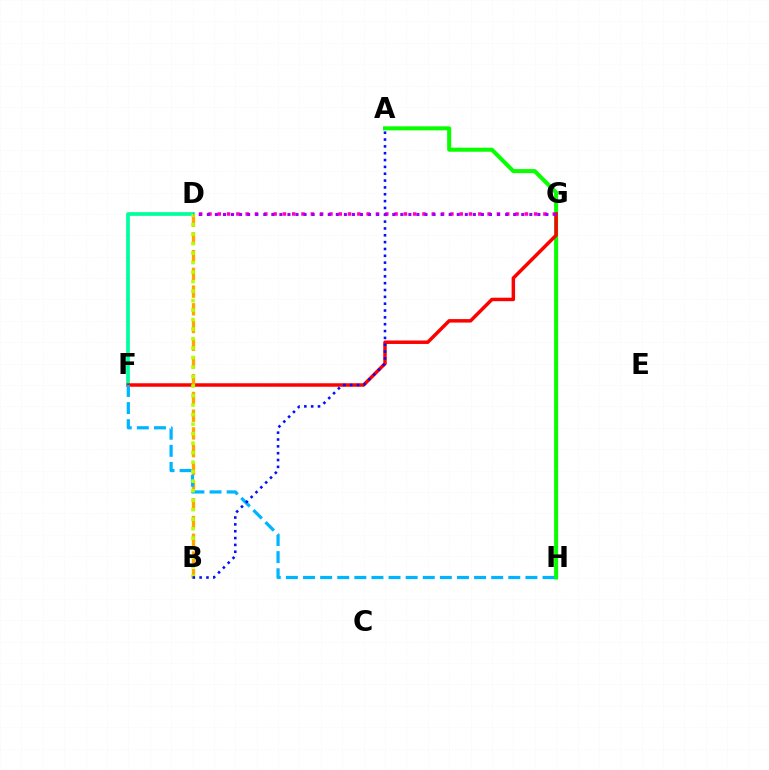{('D', 'F'): [{'color': '#00ff9d', 'line_style': 'solid', 'thickness': 2.68}], ('D', 'G'): [{'color': '#ff00bd', 'line_style': 'dotted', 'thickness': 2.53}, {'color': '#9b00ff', 'line_style': 'dotted', 'thickness': 2.19}], ('A', 'H'): [{'color': '#08ff00', 'line_style': 'solid', 'thickness': 2.9}], ('F', 'G'): [{'color': '#ff0000', 'line_style': 'solid', 'thickness': 2.51}], ('B', 'D'): [{'color': '#ffa500', 'line_style': 'dashed', 'thickness': 2.41}, {'color': '#b3ff00', 'line_style': 'dotted', 'thickness': 2.58}], ('F', 'H'): [{'color': '#00b5ff', 'line_style': 'dashed', 'thickness': 2.32}], ('A', 'B'): [{'color': '#0010ff', 'line_style': 'dotted', 'thickness': 1.86}]}